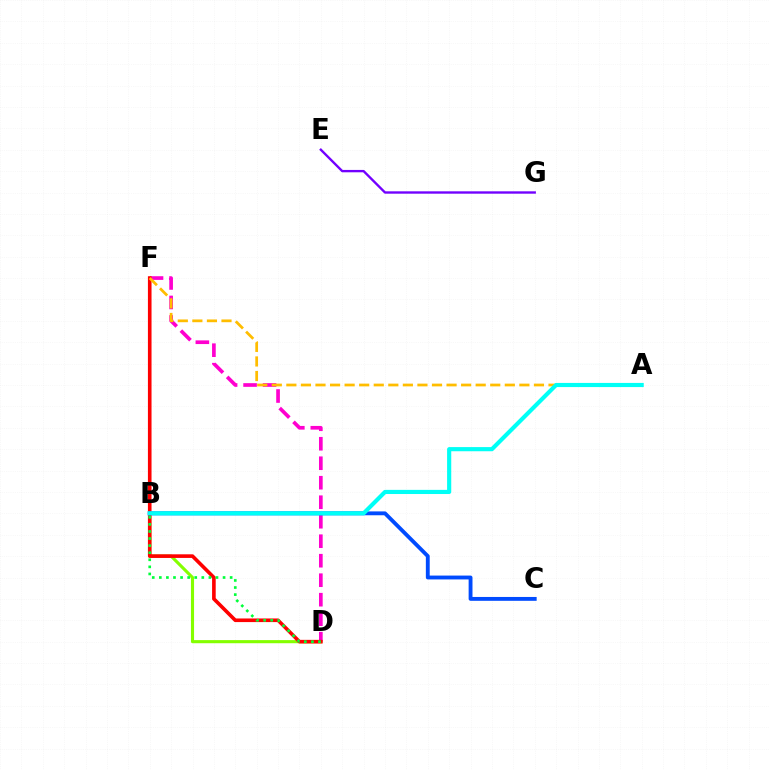{('B', 'D'): [{'color': '#84ff00', 'line_style': 'solid', 'thickness': 2.24}, {'color': '#00ff39', 'line_style': 'dotted', 'thickness': 1.92}], ('E', 'G'): [{'color': '#7200ff', 'line_style': 'solid', 'thickness': 1.7}], ('D', 'F'): [{'color': '#ff00cf', 'line_style': 'dashed', 'thickness': 2.65}, {'color': '#ff0000', 'line_style': 'solid', 'thickness': 2.61}], ('A', 'F'): [{'color': '#ffbd00', 'line_style': 'dashed', 'thickness': 1.98}], ('B', 'C'): [{'color': '#004bff', 'line_style': 'solid', 'thickness': 2.78}], ('A', 'B'): [{'color': '#00fff6', 'line_style': 'solid', 'thickness': 2.99}]}